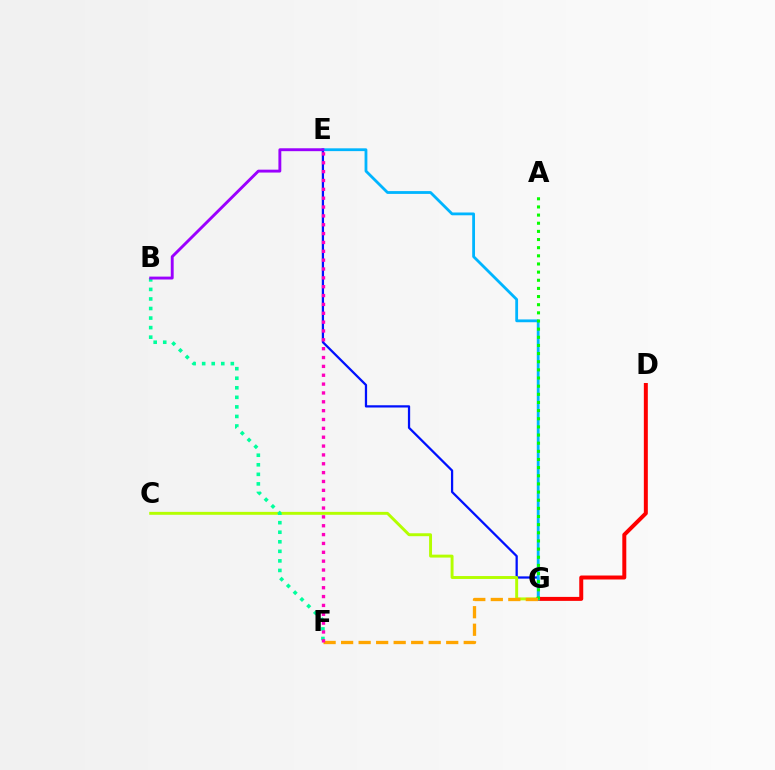{('D', 'G'): [{'color': '#ff0000', 'line_style': 'solid', 'thickness': 2.86}], ('E', 'G'): [{'color': '#0010ff', 'line_style': 'solid', 'thickness': 1.63}, {'color': '#00b5ff', 'line_style': 'solid', 'thickness': 2.02}], ('C', 'G'): [{'color': '#b3ff00', 'line_style': 'solid', 'thickness': 2.11}], ('A', 'G'): [{'color': '#08ff00', 'line_style': 'dotted', 'thickness': 2.21}], ('B', 'F'): [{'color': '#00ff9d', 'line_style': 'dotted', 'thickness': 2.59}], ('B', 'E'): [{'color': '#9b00ff', 'line_style': 'solid', 'thickness': 2.08}], ('F', 'G'): [{'color': '#ffa500', 'line_style': 'dashed', 'thickness': 2.38}], ('E', 'F'): [{'color': '#ff00bd', 'line_style': 'dotted', 'thickness': 2.41}]}